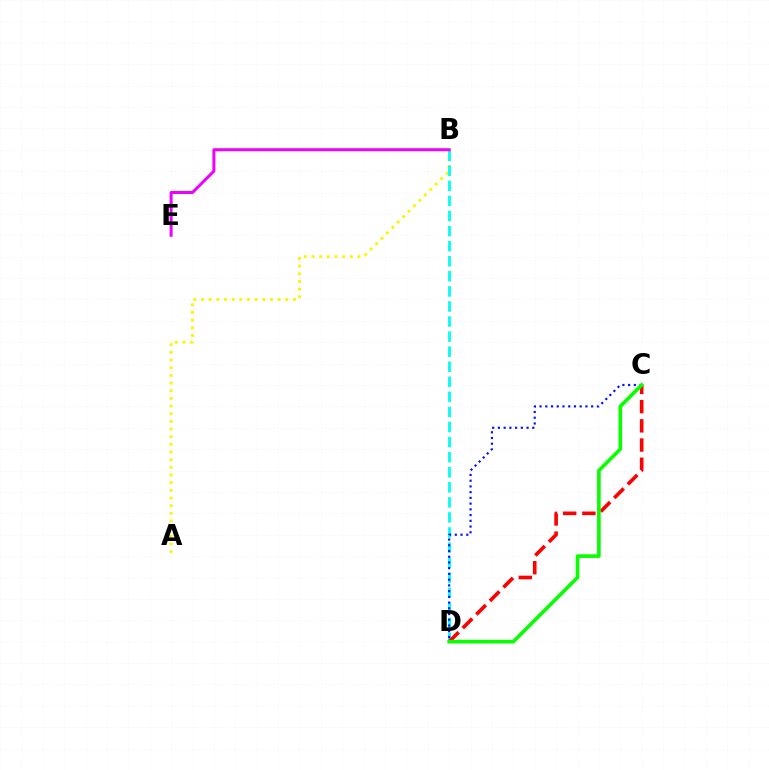{('A', 'B'): [{'color': '#fcf500', 'line_style': 'dotted', 'thickness': 2.08}], ('B', 'D'): [{'color': '#00fff6', 'line_style': 'dashed', 'thickness': 2.05}], ('C', 'D'): [{'color': '#0010ff', 'line_style': 'dotted', 'thickness': 1.56}, {'color': '#ff0000', 'line_style': 'dashed', 'thickness': 2.61}, {'color': '#08ff00', 'line_style': 'solid', 'thickness': 2.6}], ('B', 'E'): [{'color': '#ee00ff', 'line_style': 'solid', 'thickness': 2.16}]}